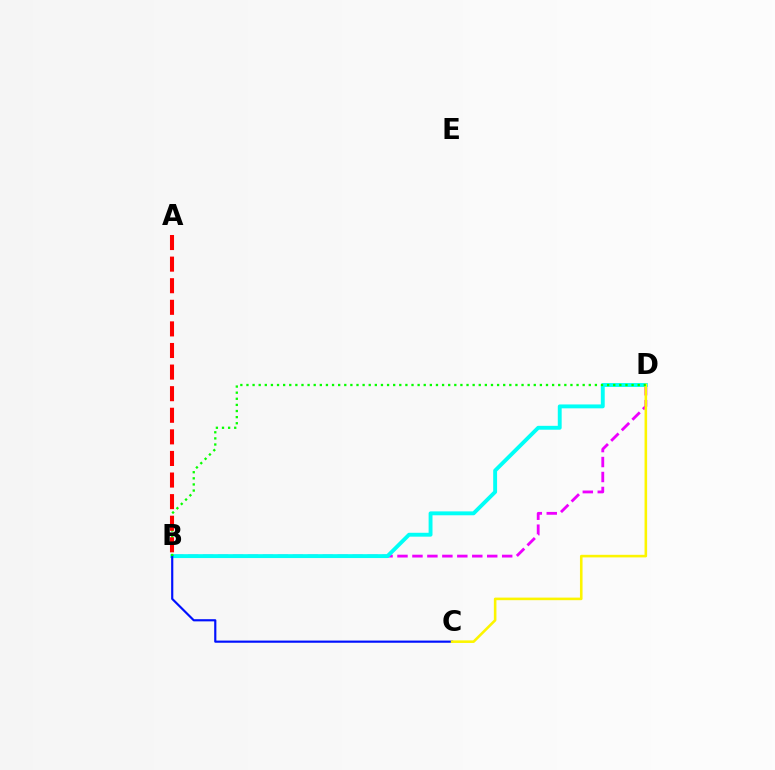{('B', 'D'): [{'color': '#ee00ff', 'line_style': 'dashed', 'thickness': 2.03}, {'color': '#00fff6', 'line_style': 'solid', 'thickness': 2.8}, {'color': '#08ff00', 'line_style': 'dotted', 'thickness': 1.66}], ('B', 'C'): [{'color': '#0010ff', 'line_style': 'solid', 'thickness': 1.56}], ('C', 'D'): [{'color': '#fcf500', 'line_style': 'solid', 'thickness': 1.86}], ('A', 'B'): [{'color': '#ff0000', 'line_style': 'dashed', 'thickness': 2.93}]}